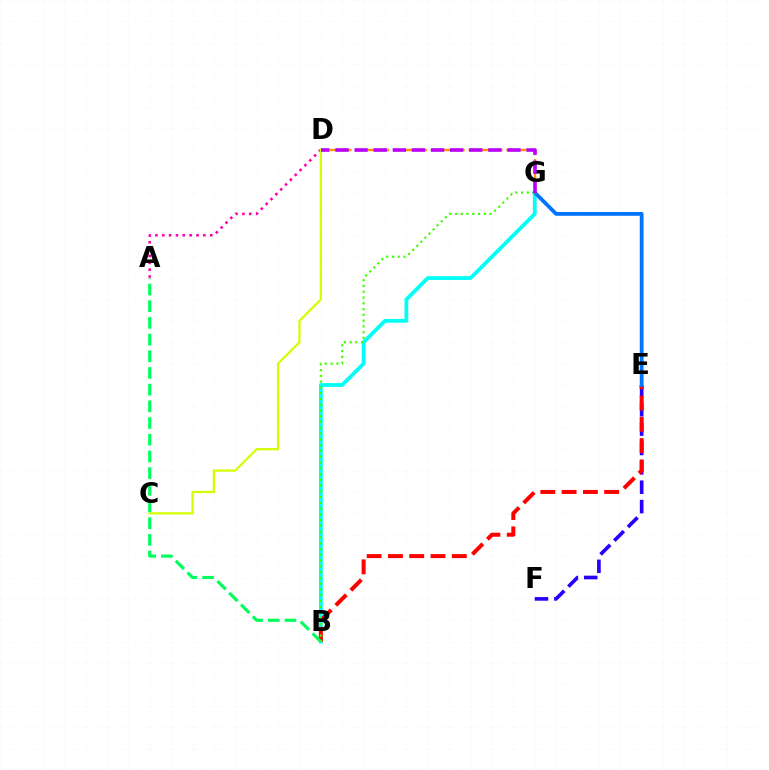{('D', 'G'): [{'color': '#ff9400', 'line_style': 'dashed', 'thickness': 1.71}, {'color': '#b900ff', 'line_style': 'dashed', 'thickness': 2.6}], ('E', 'F'): [{'color': '#2500ff', 'line_style': 'dashed', 'thickness': 2.63}], ('B', 'G'): [{'color': '#00fff6', 'line_style': 'solid', 'thickness': 2.73}, {'color': '#3dff00', 'line_style': 'dotted', 'thickness': 1.57}], ('B', 'E'): [{'color': '#ff0000', 'line_style': 'dashed', 'thickness': 2.89}], ('A', 'B'): [{'color': '#00ff5c', 'line_style': 'dashed', 'thickness': 2.27}], ('E', 'G'): [{'color': '#0074ff', 'line_style': 'solid', 'thickness': 2.73}], ('A', 'D'): [{'color': '#ff00ac', 'line_style': 'dotted', 'thickness': 1.86}], ('C', 'D'): [{'color': '#d1ff00', 'line_style': 'solid', 'thickness': 1.61}]}